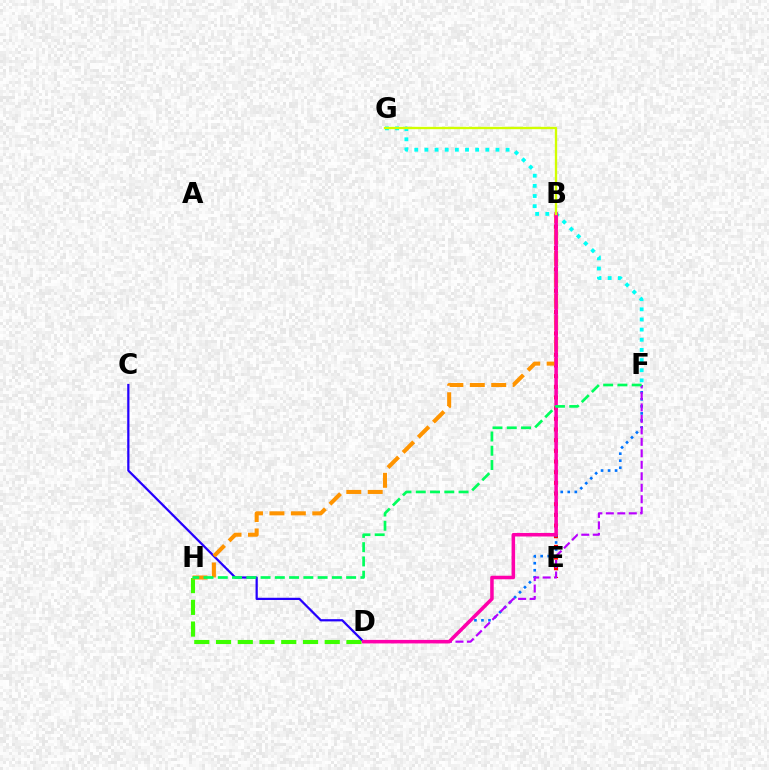{('B', 'E'): [{'color': '#ff0000', 'line_style': 'dotted', 'thickness': 2.9}], ('D', 'H'): [{'color': '#3dff00', 'line_style': 'dashed', 'thickness': 2.95}], ('F', 'G'): [{'color': '#00fff6', 'line_style': 'dotted', 'thickness': 2.76}], ('D', 'F'): [{'color': '#0074ff', 'line_style': 'dotted', 'thickness': 1.91}, {'color': '#b900ff', 'line_style': 'dashed', 'thickness': 1.56}], ('C', 'D'): [{'color': '#2500ff', 'line_style': 'solid', 'thickness': 1.61}], ('B', 'H'): [{'color': '#ff9400', 'line_style': 'dashed', 'thickness': 2.91}], ('B', 'D'): [{'color': '#ff00ac', 'line_style': 'solid', 'thickness': 2.54}], ('F', 'H'): [{'color': '#00ff5c', 'line_style': 'dashed', 'thickness': 1.94}], ('B', 'G'): [{'color': '#d1ff00', 'line_style': 'solid', 'thickness': 1.67}]}